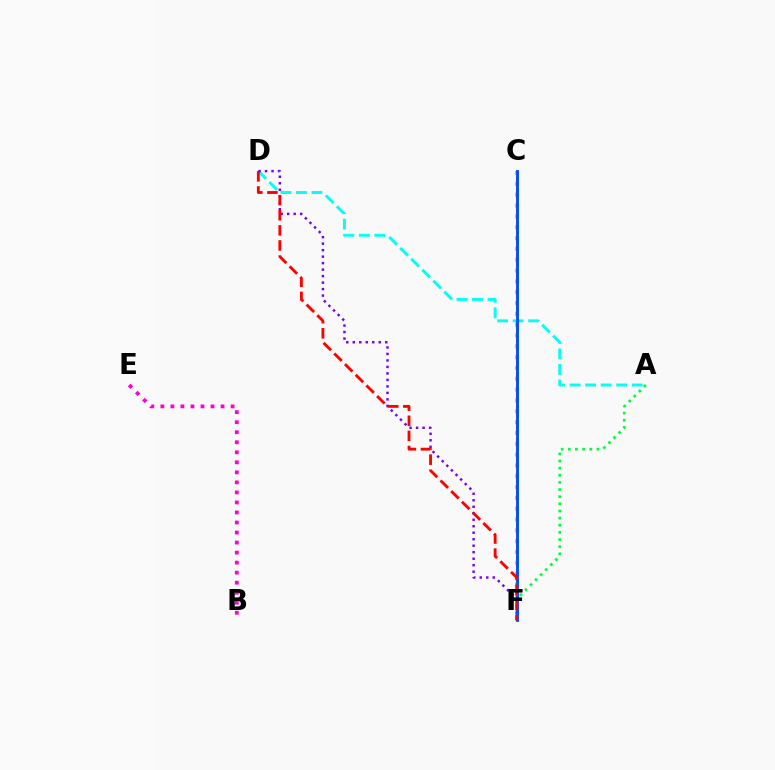{('A', 'F'): [{'color': '#00ff39', 'line_style': 'dotted', 'thickness': 1.94}], ('C', 'F'): [{'color': '#84ff00', 'line_style': 'dashed', 'thickness': 2.27}, {'color': '#ffbd00', 'line_style': 'dotted', 'thickness': 2.94}, {'color': '#004bff', 'line_style': 'solid', 'thickness': 2.05}], ('A', 'D'): [{'color': '#00fff6', 'line_style': 'dashed', 'thickness': 2.11}], ('B', 'E'): [{'color': '#ff00cf', 'line_style': 'dotted', 'thickness': 2.72}], ('D', 'F'): [{'color': '#7200ff', 'line_style': 'dotted', 'thickness': 1.76}, {'color': '#ff0000', 'line_style': 'dashed', 'thickness': 2.05}]}